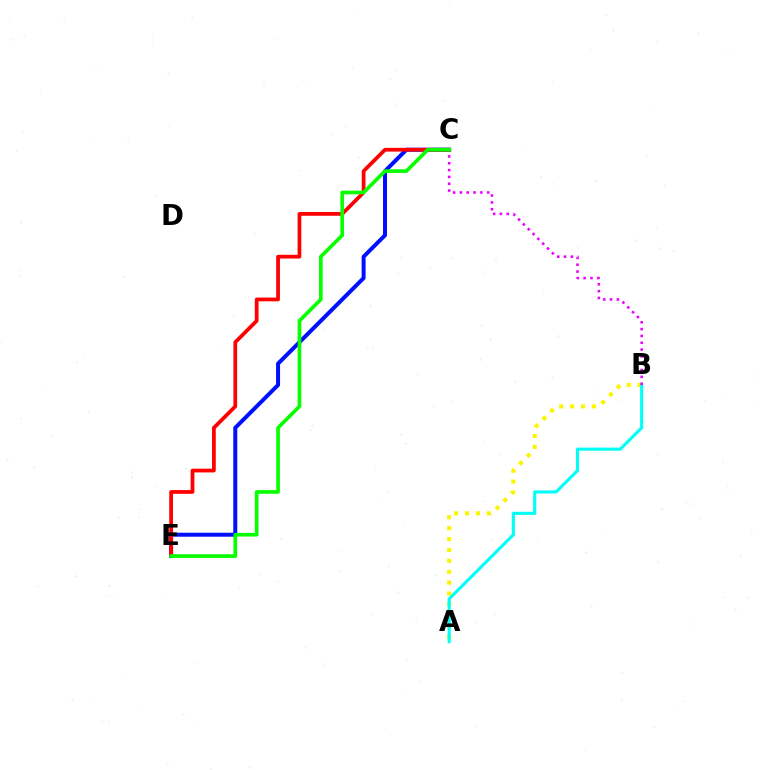{('A', 'B'): [{'color': '#fcf500', 'line_style': 'dotted', 'thickness': 2.96}, {'color': '#00fff6', 'line_style': 'solid', 'thickness': 2.24}], ('C', 'E'): [{'color': '#0010ff', 'line_style': 'solid', 'thickness': 2.87}, {'color': '#ff0000', 'line_style': 'solid', 'thickness': 2.7}, {'color': '#08ff00', 'line_style': 'solid', 'thickness': 2.64}], ('B', 'C'): [{'color': '#ee00ff', 'line_style': 'dotted', 'thickness': 1.85}]}